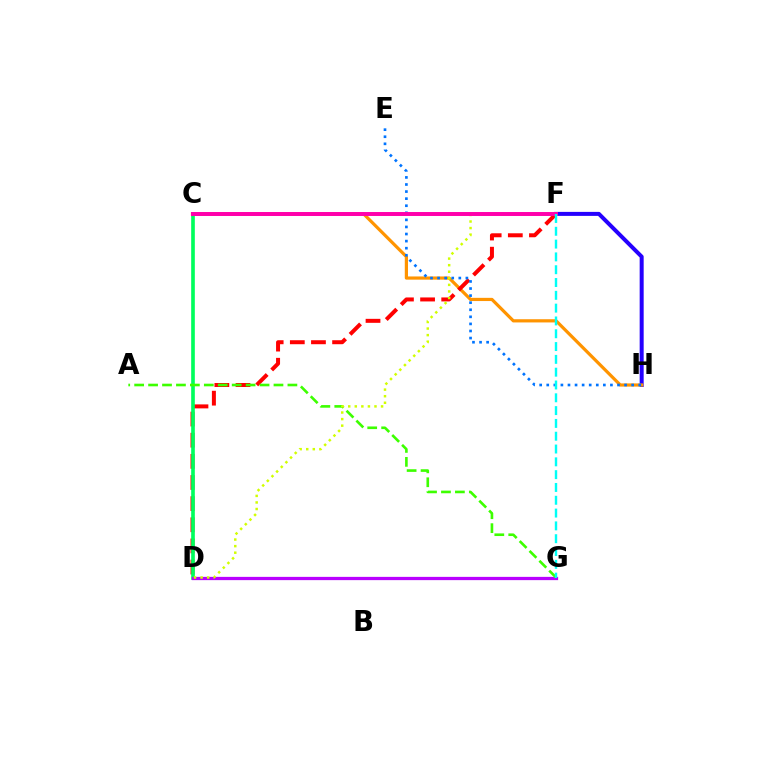{('F', 'H'): [{'color': '#2500ff', 'line_style': 'solid', 'thickness': 2.88}], ('C', 'H'): [{'color': '#ff9400', 'line_style': 'solid', 'thickness': 2.31}], ('D', 'F'): [{'color': '#ff0000', 'line_style': 'dashed', 'thickness': 2.87}, {'color': '#d1ff00', 'line_style': 'dotted', 'thickness': 1.78}], ('C', 'D'): [{'color': '#00ff5c', 'line_style': 'solid', 'thickness': 2.63}], ('D', 'G'): [{'color': '#b900ff', 'line_style': 'solid', 'thickness': 2.35}], ('E', 'H'): [{'color': '#0074ff', 'line_style': 'dotted', 'thickness': 1.92}], ('A', 'G'): [{'color': '#3dff00', 'line_style': 'dashed', 'thickness': 1.89}], ('C', 'F'): [{'color': '#ff00ac', 'line_style': 'solid', 'thickness': 2.85}], ('F', 'G'): [{'color': '#00fff6', 'line_style': 'dashed', 'thickness': 1.74}]}